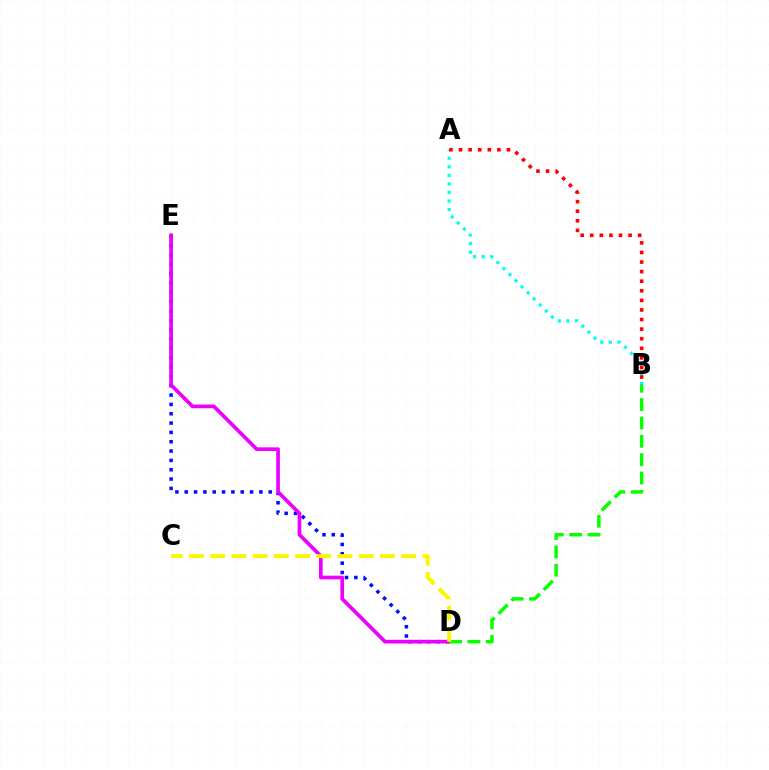{('A', 'B'): [{'color': '#00fff6', 'line_style': 'dotted', 'thickness': 2.33}, {'color': '#ff0000', 'line_style': 'dotted', 'thickness': 2.6}], ('D', 'E'): [{'color': '#0010ff', 'line_style': 'dotted', 'thickness': 2.54}, {'color': '#ee00ff', 'line_style': 'solid', 'thickness': 2.65}], ('B', 'D'): [{'color': '#08ff00', 'line_style': 'dashed', 'thickness': 2.49}], ('C', 'D'): [{'color': '#fcf500', 'line_style': 'dashed', 'thickness': 2.88}]}